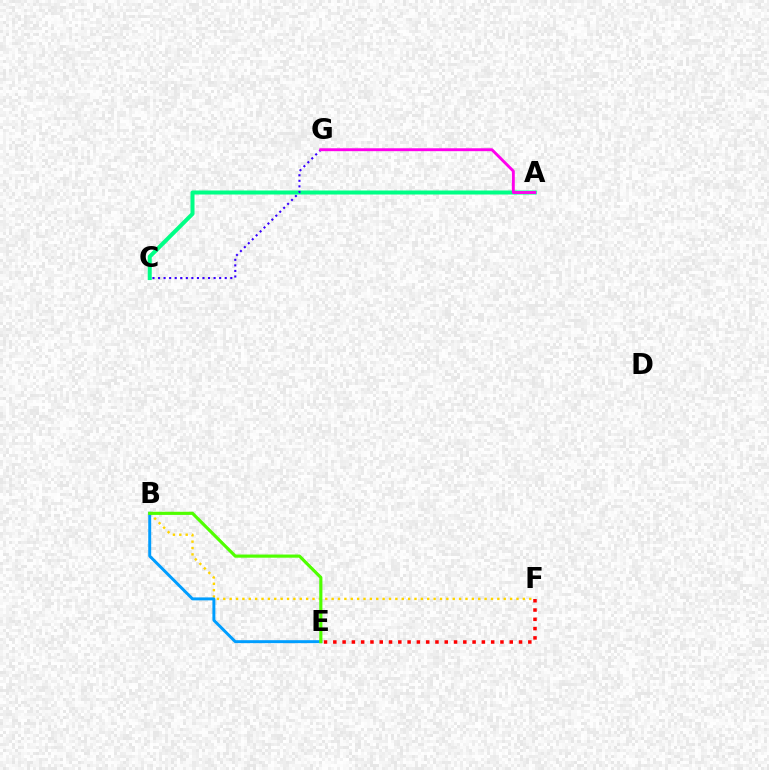{('E', 'F'): [{'color': '#ff0000', 'line_style': 'dotted', 'thickness': 2.52}], ('B', 'F'): [{'color': '#ffd500', 'line_style': 'dotted', 'thickness': 1.73}], ('A', 'C'): [{'color': '#00ff86', 'line_style': 'solid', 'thickness': 2.89}], ('B', 'E'): [{'color': '#009eff', 'line_style': 'solid', 'thickness': 2.12}, {'color': '#4fff00', 'line_style': 'solid', 'thickness': 2.27}], ('C', 'G'): [{'color': '#3700ff', 'line_style': 'dotted', 'thickness': 1.51}], ('A', 'G'): [{'color': '#ff00ed', 'line_style': 'solid', 'thickness': 2.09}]}